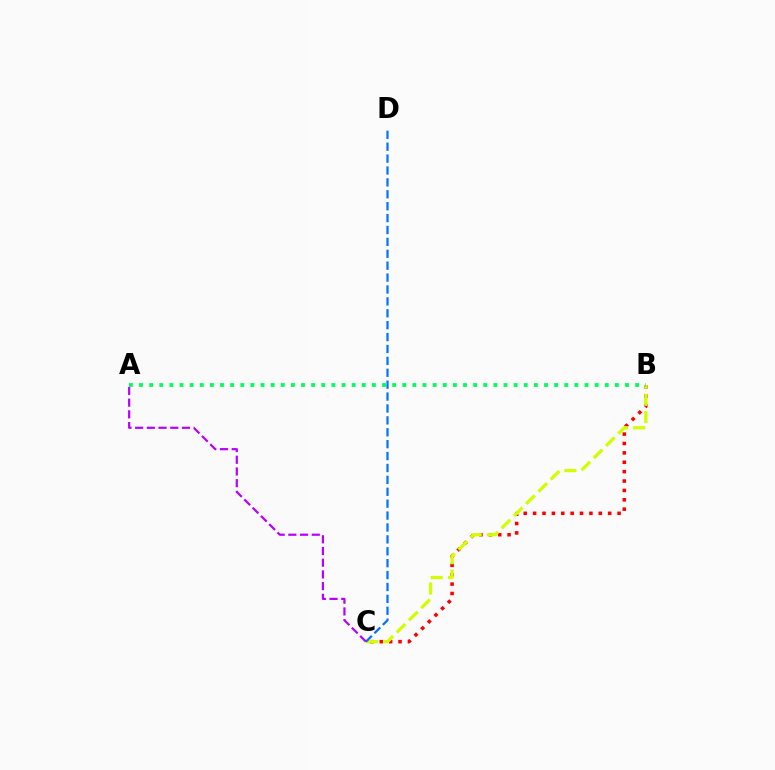{('B', 'C'): [{'color': '#ff0000', 'line_style': 'dotted', 'thickness': 2.55}, {'color': '#d1ff00', 'line_style': 'dashed', 'thickness': 2.35}], ('C', 'D'): [{'color': '#0074ff', 'line_style': 'dashed', 'thickness': 1.62}], ('A', 'C'): [{'color': '#b900ff', 'line_style': 'dashed', 'thickness': 1.59}], ('A', 'B'): [{'color': '#00ff5c', 'line_style': 'dotted', 'thickness': 2.75}]}